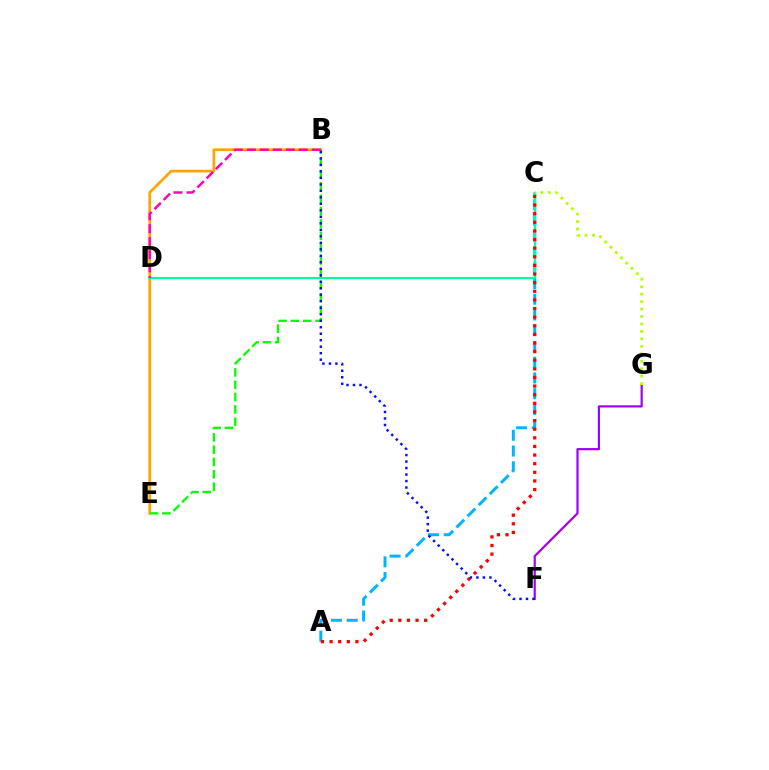{('B', 'E'): [{'color': '#ffa500', 'line_style': 'solid', 'thickness': 1.95}, {'color': '#08ff00', 'line_style': 'dashed', 'thickness': 1.68}], ('A', 'C'): [{'color': '#00b5ff', 'line_style': 'dashed', 'thickness': 2.14}, {'color': '#ff0000', 'line_style': 'dotted', 'thickness': 2.34}], ('F', 'G'): [{'color': '#9b00ff', 'line_style': 'solid', 'thickness': 1.58}], ('C', 'D'): [{'color': '#00ff9d', 'line_style': 'solid', 'thickness': 1.57}], ('C', 'G'): [{'color': '#b3ff00', 'line_style': 'dotted', 'thickness': 2.02}], ('B', 'F'): [{'color': '#0010ff', 'line_style': 'dotted', 'thickness': 1.76}], ('B', 'D'): [{'color': '#ff00bd', 'line_style': 'dashed', 'thickness': 1.77}]}